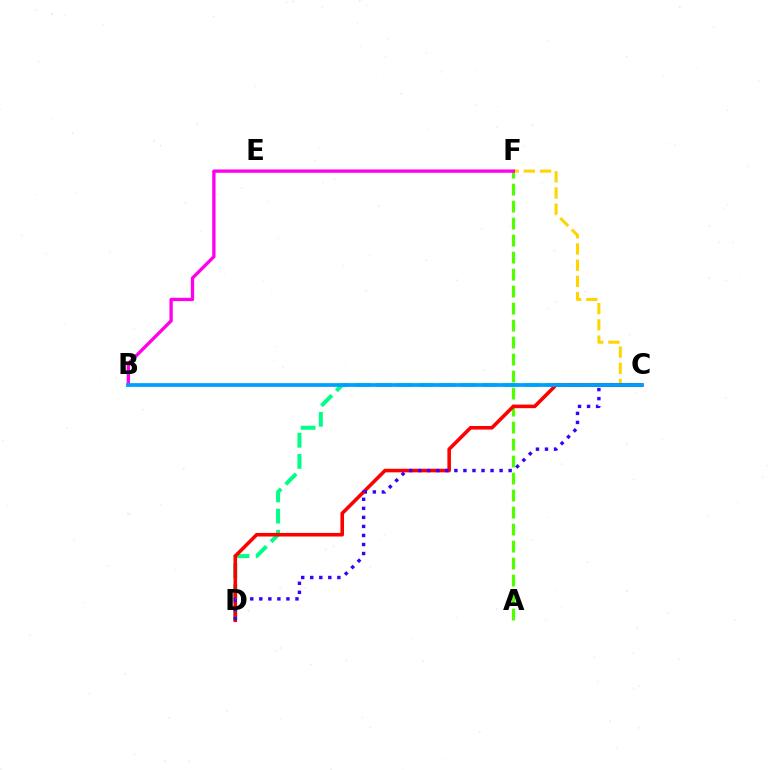{('C', 'F'): [{'color': '#ffd500', 'line_style': 'dashed', 'thickness': 2.2}], ('A', 'F'): [{'color': '#4fff00', 'line_style': 'dashed', 'thickness': 2.31}], ('C', 'D'): [{'color': '#00ff86', 'line_style': 'dashed', 'thickness': 2.88}, {'color': '#ff0000', 'line_style': 'solid', 'thickness': 2.58}, {'color': '#3700ff', 'line_style': 'dotted', 'thickness': 2.46}], ('B', 'F'): [{'color': '#ff00ed', 'line_style': 'solid', 'thickness': 2.39}], ('B', 'C'): [{'color': '#009eff', 'line_style': 'solid', 'thickness': 2.68}]}